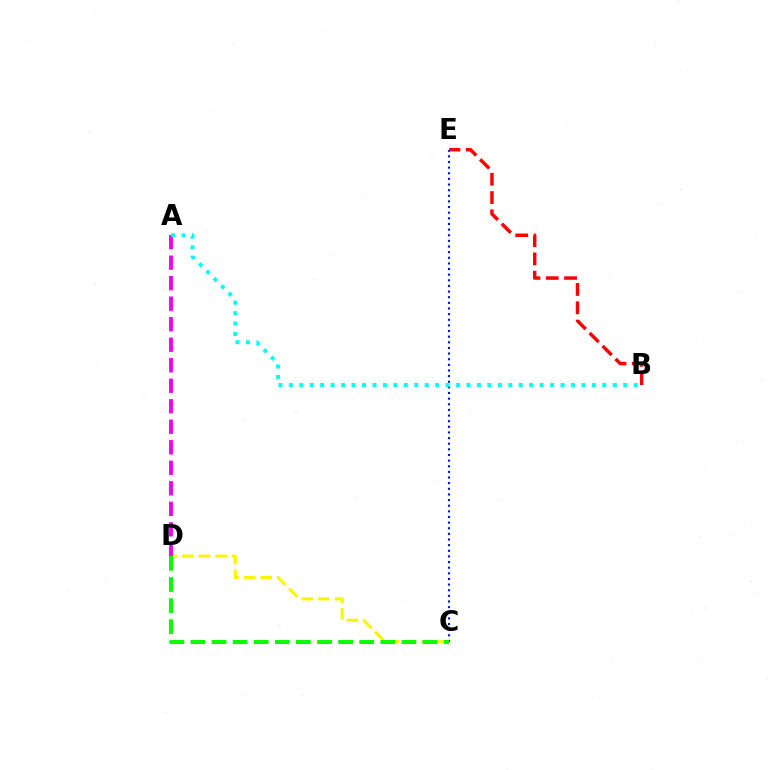{('B', 'E'): [{'color': '#ff0000', 'line_style': 'dashed', 'thickness': 2.49}], ('C', 'D'): [{'color': '#fcf500', 'line_style': 'dashed', 'thickness': 2.26}, {'color': '#08ff00', 'line_style': 'dashed', 'thickness': 2.87}], ('C', 'E'): [{'color': '#0010ff', 'line_style': 'dotted', 'thickness': 1.53}], ('A', 'D'): [{'color': '#ee00ff', 'line_style': 'dashed', 'thickness': 2.79}], ('A', 'B'): [{'color': '#00fff6', 'line_style': 'dotted', 'thickness': 2.84}]}